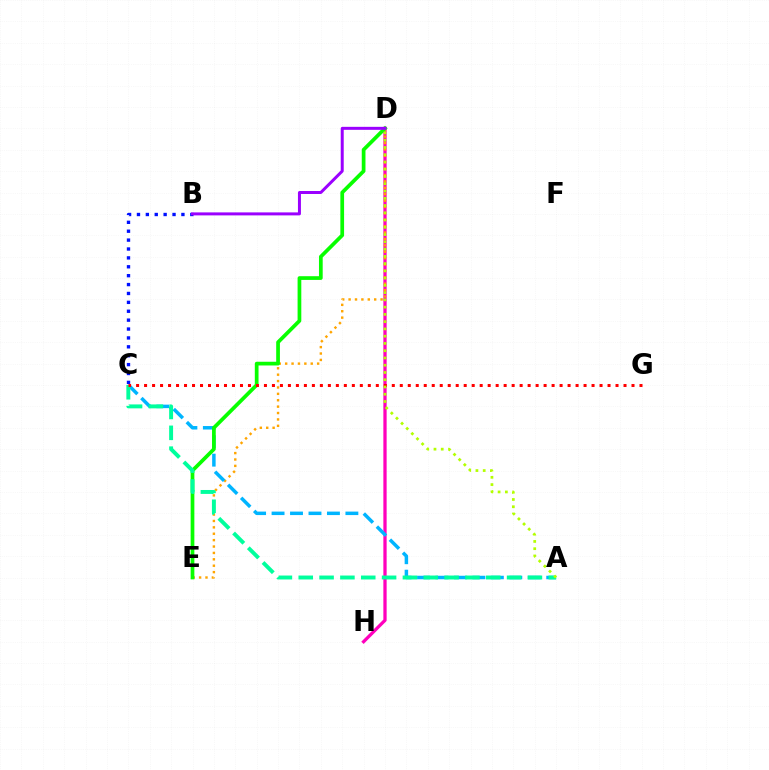{('D', 'H'): [{'color': '#ff00bd', 'line_style': 'solid', 'thickness': 2.36}], ('D', 'E'): [{'color': '#ffa500', 'line_style': 'dotted', 'thickness': 1.74}, {'color': '#08ff00', 'line_style': 'solid', 'thickness': 2.68}], ('B', 'C'): [{'color': '#0010ff', 'line_style': 'dotted', 'thickness': 2.42}], ('A', 'C'): [{'color': '#00b5ff', 'line_style': 'dashed', 'thickness': 2.51}, {'color': '#00ff9d', 'line_style': 'dashed', 'thickness': 2.83}], ('C', 'G'): [{'color': '#ff0000', 'line_style': 'dotted', 'thickness': 2.17}], ('A', 'D'): [{'color': '#b3ff00', 'line_style': 'dotted', 'thickness': 1.97}], ('B', 'D'): [{'color': '#9b00ff', 'line_style': 'solid', 'thickness': 2.15}]}